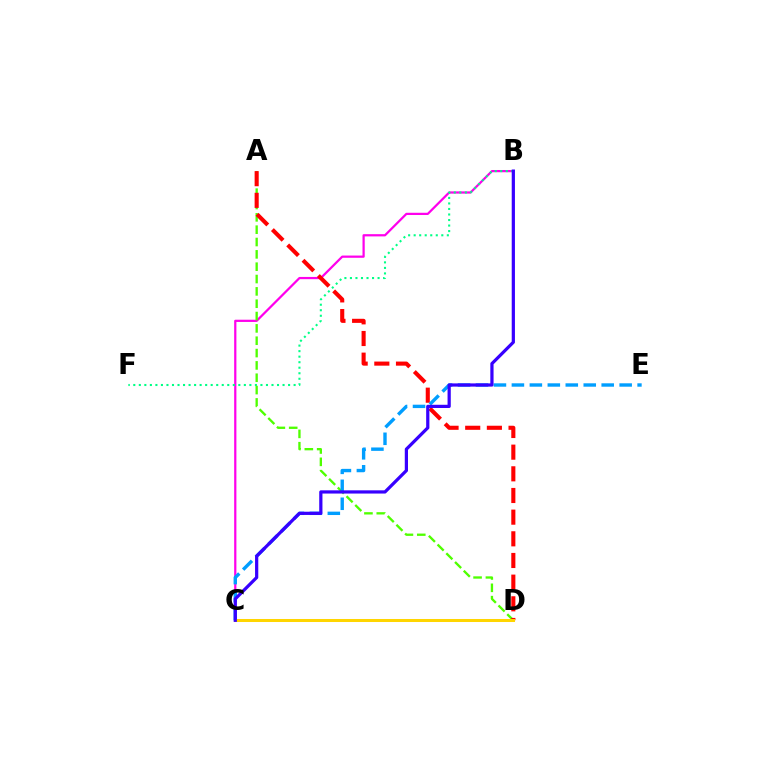{('B', 'C'): [{'color': '#ff00ed', 'line_style': 'solid', 'thickness': 1.61}, {'color': '#3700ff', 'line_style': 'solid', 'thickness': 2.32}], ('B', 'F'): [{'color': '#00ff86', 'line_style': 'dotted', 'thickness': 1.5}], ('A', 'D'): [{'color': '#4fff00', 'line_style': 'dashed', 'thickness': 1.68}, {'color': '#ff0000', 'line_style': 'dashed', 'thickness': 2.94}], ('C', 'E'): [{'color': '#009eff', 'line_style': 'dashed', 'thickness': 2.44}], ('C', 'D'): [{'color': '#ffd500', 'line_style': 'solid', 'thickness': 2.17}]}